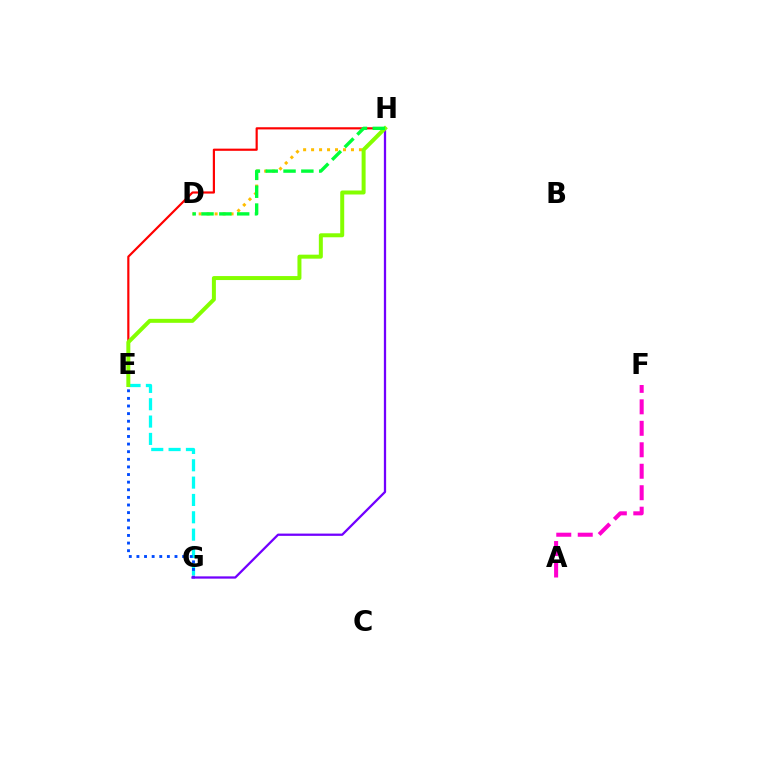{('E', 'H'): [{'color': '#ff0000', 'line_style': 'solid', 'thickness': 1.57}, {'color': '#84ff00', 'line_style': 'solid', 'thickness': 2.87}], ('A', 'F'): [{'color': '#ff00cf', 'line_style': 'dashed', 'thickness': 2.92}], ('D', 'H'): [{'color': '#ffbd00', 'line_style': 'dotted', 'thickness': 2.17}, {'color': '#00ff39', 'line_style': 'dashed', 'thickness': 2.42}], ('E', 'G'): [{'color': '#00fff6', 'line_style': 'dashed', 'thickness': 2.36}, {'color': '#004bff', 'line_style': 'dotted', 'thickness': 2.07}], ('G', 'H'): [{'color': '#7200ff', 'line_style': 'solid', 'thickness': 1.64}]}